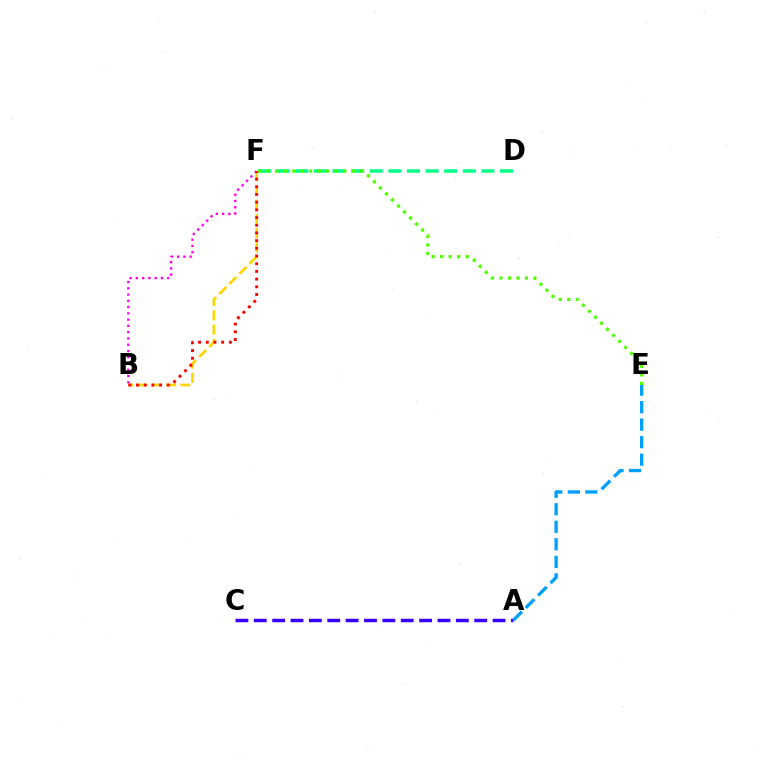{('A', 'C'): [{'color': '#3700ff', 'line_style': 'dashed', 'thickness': 2.5}], ('D', 'F'): [{'color': '#00ff86', 'line_style': 'dashed', 'thickness': 2.53}], ('B', 'F'): [{'color': '#ffd500', 'line_style': 'dashed', 'thickness': 1.94}, {'color': '#ff00ed', 'line_style': 'dotted', 'thickness': 1.7}, {'color': '#ff0000', 'line_style': 'dotted', 'thickness': 2.09}], ('E', 'F'): [{'color': '#4fff00', 'line_style': 'dotted', 'thickness': 2.31}], ('A', 'E'): [{'color': '#009eff', 'line_style': 'dashed', 'thickness': 2.38}]}